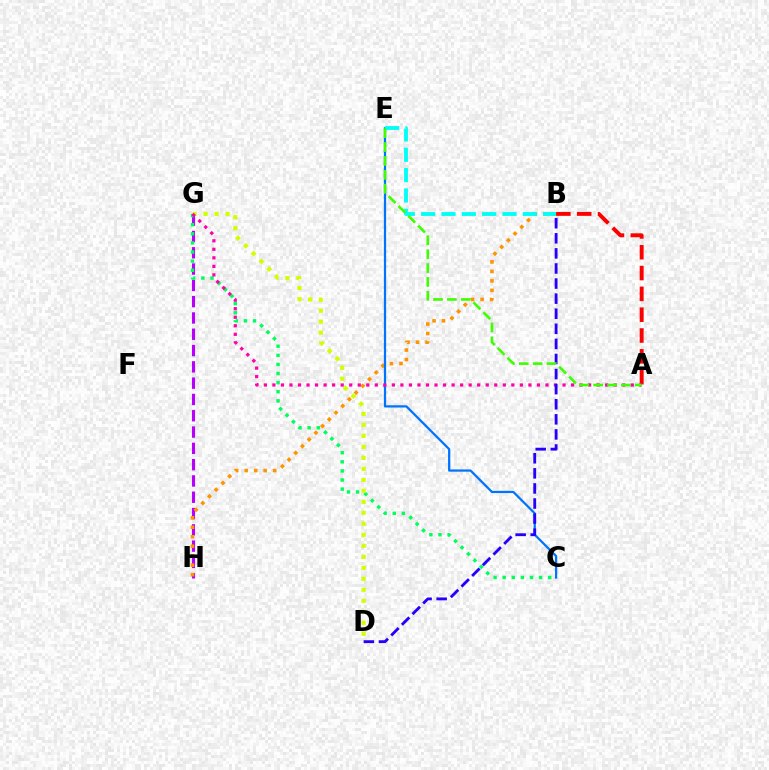{('G', 'H'): [{'color': '#b900ff', 'line_style': 'dashed', 'thickness': 2.21}], ('C', 'G'): [{'color': '#00ff5c', 'line_style': 'dotted', 'thickness': 2.47}], ('B', 'H'): [{'color': '#ff9400', 'line_style': 'dotted', 'thickness': 2.58}], ('C', 'E'): [{'color': '#0074ff', 'line_style': 'solid', 'thickness': 1.61}], ('D', 'G'): [{'color': '#d1ff00', 'line_style': 'dotted', 'thickness': 2.99}], ('A', 'B'): [{'color': '#ff0000', 'line_style': 'dashed', 'thickness': 2.83}], ('B', 'E'): [{'color': '#00fff6', 'line_style': 'dashed', 'thickness': 2.76}], ('A', 'G'): [{'color': '#ff00ac', 'line_style': 'dotted', 'thickness': 2.32}], ('B', 'D'): [{'color': '#2500ff', 'line_style': 'dashed', 'thickness': 2.05}], ('A', 'E'): [{'color': '#3dff00', 'line_style': 'dashed', 'thickness': 1.88}]}